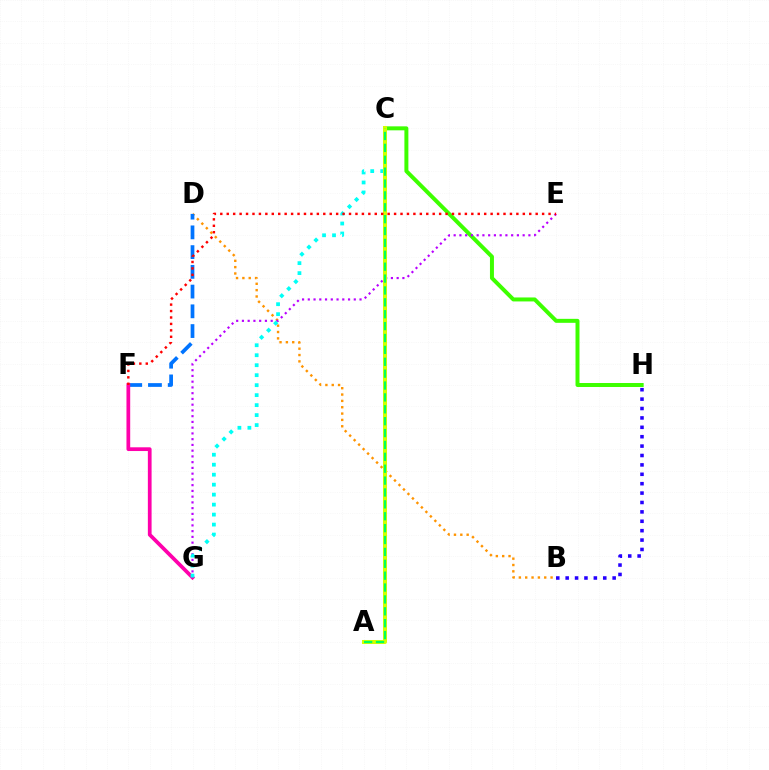{('C', 'H'): [{'color': '#3dff00', 'line_style': 'solid', 'thickness': 2.86}], ('B', 'D'): [{'color': '#ff9400', 'line_style': 'dotted', 'thickness': 1.72}], ('D', 'F'): [{'color': '#0074ff', 'line_style': 'dashed', 'thickness': 2.68}], ('B', 'H'): [{'color': '#2500ff', 'line_style': 'dotted', 'thickness': 2.55}], ('F', 'G'): [{'color': '#ff00ac', 'line_style': 'solid', 'thickness': 2.69}], ('E', 'G'): [{'color': '#b900ff', 'line_style': 'dotted', 'thickness': 1.56}], ('C', 'G'): [{'color': '#00fff6', 'line_style': 'dotted', 'thickness': 2.71}], ('A', 'C'): [{'color': '#d1ff00', 'line_style': 'solid', 'thickness': 2.9}, {'color': '#00ff5c', 'line_style': 'dashed', 'thickness': 1.61}], ('E', 'F'): [{'color': '#ff0000', 'line_style': 'dotted', 'thickness': 1.75}]}